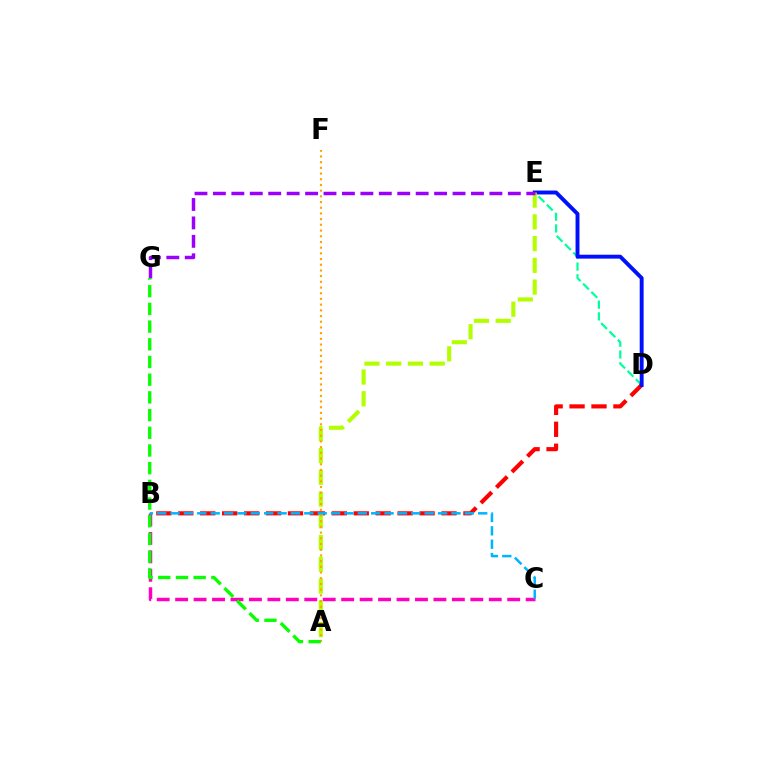{('B', 'C'): [{'color': '#ff00bd', 'line_style': 'dashed', 'thickness': 2.51}, {'color': '#00b5ff', 'line_style': 'dashed', 'thickness': 1.82}], ('D', 'E'): [{'color': '#00ff9d', 'line_style': 'dashed', 'thickness': 1.6}, {'color': '#0010ff', 'line_style': 'solid', 'thickness': 2.81}], ('B', 'D'): [{'color': '#ff0000', 'line_style': 'dashed', 'thickness': 2.98}], ('A', 'E'): [{'color': '#b3ff00', 'line_style': 'dashed', 'thickness': 2.96}], ('A', 'F'): [{'color': '#ffa500', 'line_style': 'dotted', 'thickness': 1.55}], ('E', 'G'): [{'color': '#9b00ff', 'line_style': 'dashed', 'thickness': 2.5}], ('A', 'G'): [{'color': '#08ff00', 'line_style': 'dashed', 'thickness': 2.4}]}